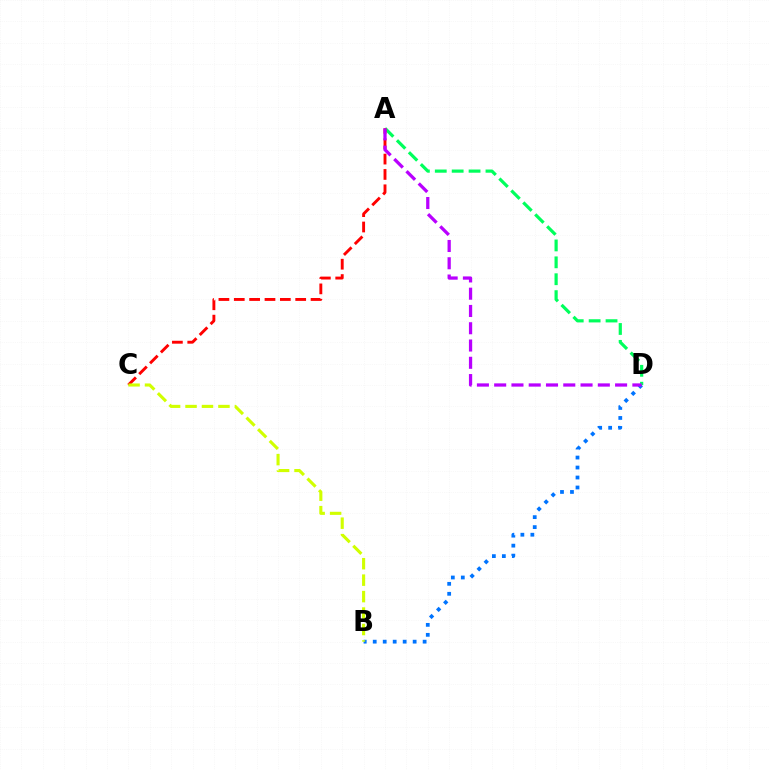{('B', 'D'): [{'color': '#0074ff', 'line_style': 'dotted', 'thickness': 2.71}], ('A', 'D'): [{'color': '#00ff5c', 'line_style': 'dashed', 'thickness': 2.3}, {'color': '#b900ff', 'line_style': 'dashed', 'thickness': 2.35}], ('A', 'C'): [{'color': '#ff0000', 'line_style': 'dashed', 'thickness': 2.09}], ('B', 'C'): [{'color': '#d1ff00', 'line_style': 'dashed', 'thickness': 2.24}]}